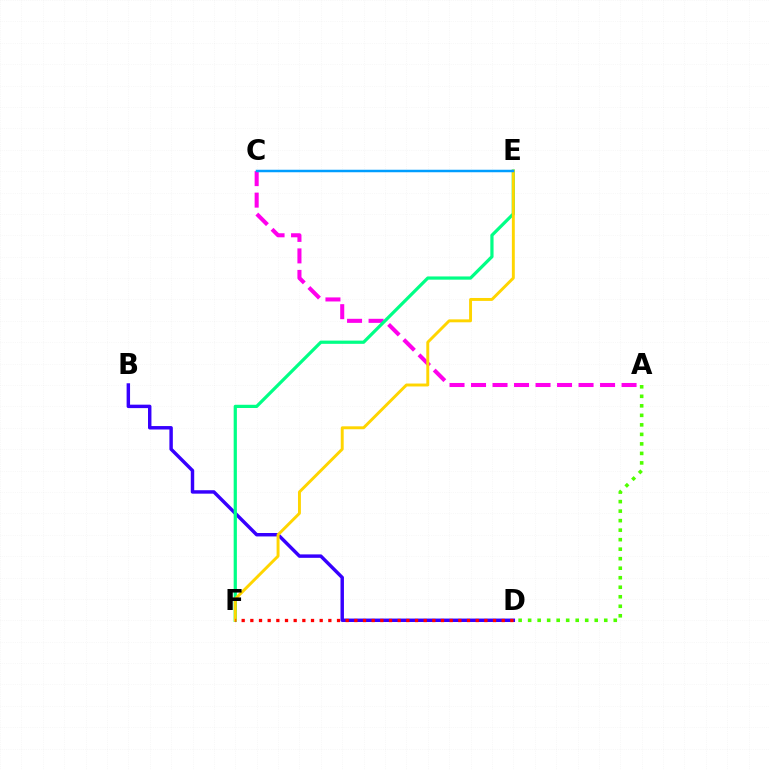{('A', 'C'): [{'color': '#ff00ed', 'line_style': 'dashed', 'thickness': 2.92}], ('B', 'D'): [{'color': '#3700ff', 'line_style': 'solid', 'thickness': 2.48}], ('E', 'F'): [{'color': '#00ff86', 'line_style': 'solid', 'thickness': 2.32}, {'color': '#ffd500', 'line_style': 'solid', 'thickness': 2.11}], ('D', 'F'): [{'color': '#ff0000', 'line_style': 'dotted', 'thickness': 2.35}], ('A', 'D'): [{'color': '#4fff00', 'line_style': 'dotted', 'thickness': 2.58}], ('C', 'E'): [{'color': '#009eff', 'line_style': 'solid', 'thickness': 1.79}]}